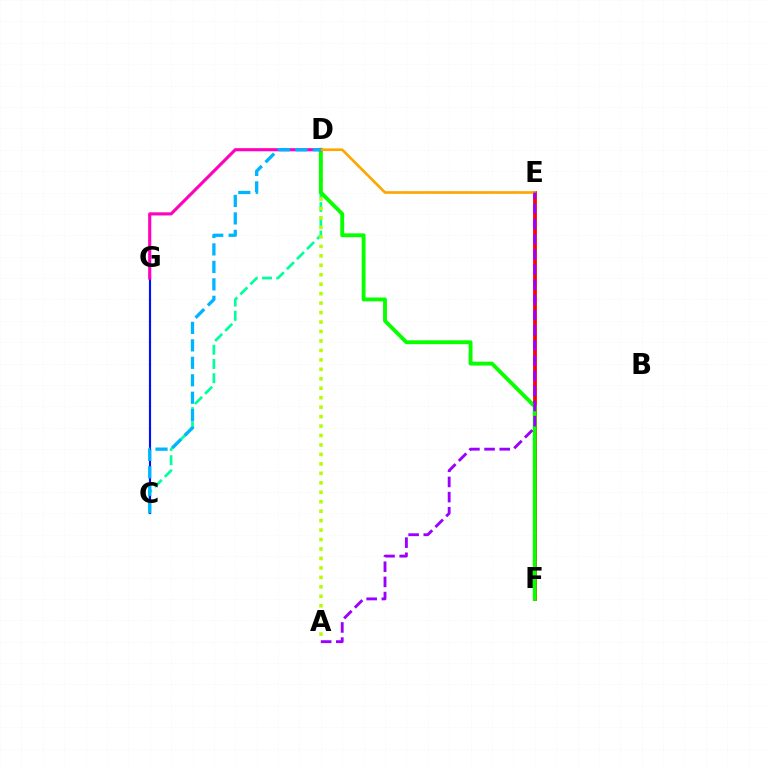{('C', 'D'): [{'color': '#00ff9d', 'line_style': 'dashed', 'thickness': 1.94}, {'color': '#00b5ff', 'line_style': 'dashed', 'thickness': 2.37}], ('E', 'F'): [{'color': '#ff0000', 'line_style': 'solid', 'thickness': 2.71}], ('A', 'D'): [{'color': '#b3ff00', 'line_style': 'dotted', 'thickness': 2.57}], ('D', 'F'): [{'color': '#08ff00', 'line_style': 'solid', 'thickness': 2.79}], ('C', 'G'): [{'color': '#0010ff', 'line_style': 'solid', 'thickness': 1.55}], ('D', 'G'): [{'color': '#ff00bd', 'line_style': 'solid', 'thickness': 2.24}], ('D', 'E'): [{'color': '#ffa500', 'line_style': 'solid', 'thickness': 1.92}], ('A', 'E'): [{'color': '#9b00ff', 'line_style': 'dashed', 'thickness': 2.06}]}